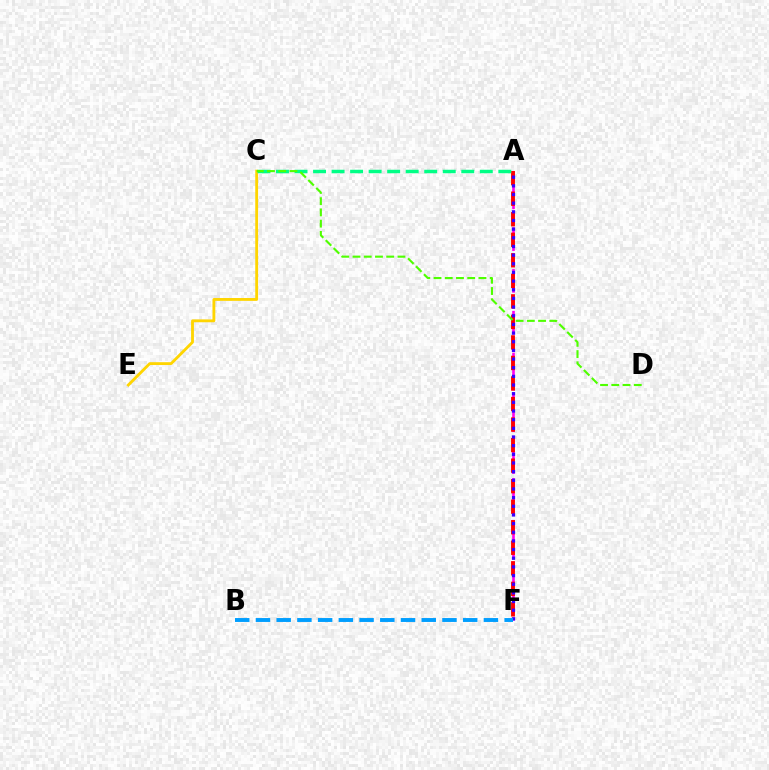{('A', 'F'): [{'color': '#ff00ed', 'line_style': 'dashed', 'thickness': 1.89}, {'color': '#ff0000', 'line_style': 'dashed', 'thickness': 2.79}, {'color': '#3700ff', 'line_style': 'dotted', 'thickness': 2.35}], ('C', 'E'): [{'color': '#ffd500', 'line_style': 'solid', 'thickness': 2.04}], ('A', 'C'): [{'color': '#00ff86', 'line_style': 'dashed', 'thickness': 2.52}], ('B', 'F'): [{'color': '#009eff', 'line_style': 'dashed', 'thickness': 2.82}], ('C', 'D'): [{'color': '#4fff00', 'line_style': 'dashed', 'thickness': 1.53}]}